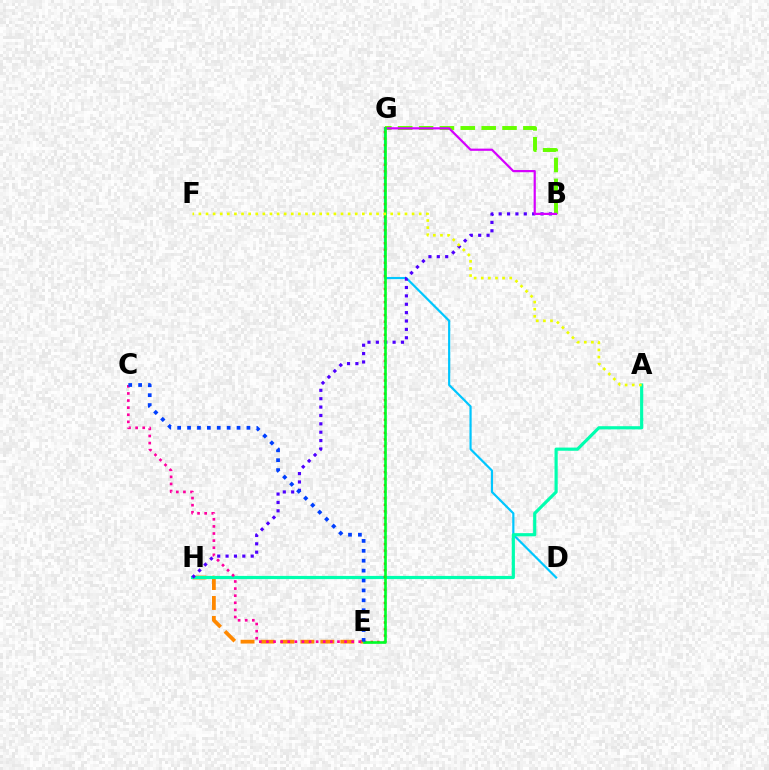{('D', 'G'): [{'color': '#00c7ff', 'line_style': 'solid', 'thickness': 1.58}], ('B', 'G'): [{'color': '#66ff00', 'line_style': 'dashed', 'thickness': 2.83}, {'color': '#d600ff', 'line_style': 'solid', 'thickness': 1.58}], ('E', 'H'): [{'color': '#ff8800', 'line_style': 'dashed', 'thickness': 2.71}], ('A', 'H'): [{'color': '#00ffaf', 'line_style': 'solid', 'thickness': 2.28}], ('E', 'G'): [{'color': '#ff0000', 'line_style': 'dotted', 'thickness': 1.78}, {'color': '#00ff27', 'line_style': 'solid', 'thickness': 1.89}], ('B', 'H'): [{'color': '#4f00ff', 'line_style': 'dotted', 'thickness': 2.28}], ('C', 'E'): [{'color': '#ff00a0', 'line_style': 'dotted', 'thickness': 1.93}, {'color': '#003fff', 'line_style': 'dotted', 'thickness': 2.69}], ('A', 'F'): [{'color': '#eeff00', 'line_style': 'dotted', 'thickness': 1.93}]}